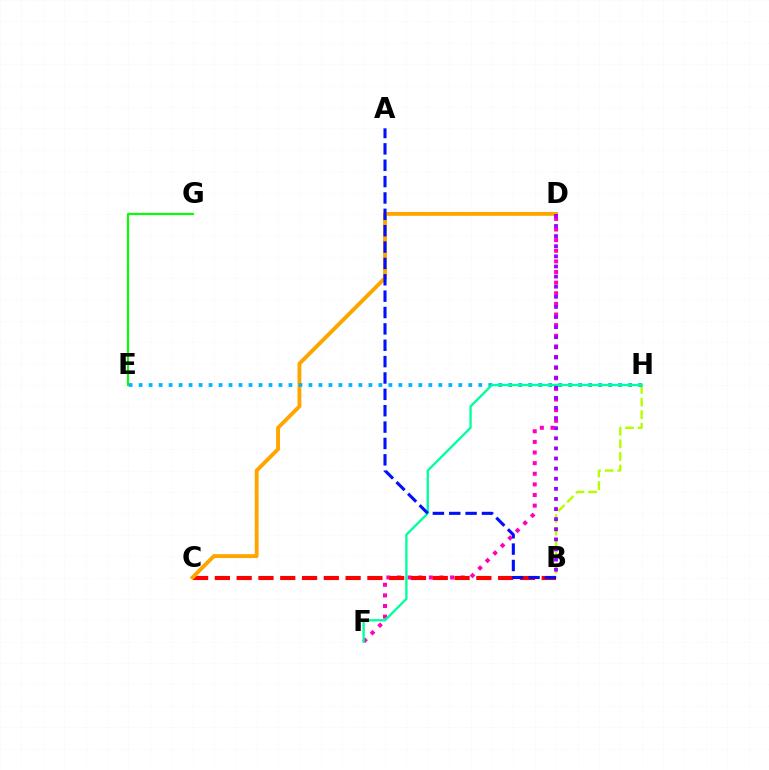{('D', 'F'): [{'color': '#ff00bd', 'line_style': 'dotted', 'thickness': 2.89}], ('B', 'C'): [{'color': '#ff0000', 'line_style': 'dashed', 'thickness': 2.96}], ('C', 'D'): [{'color': '#ffa500', 'line_style': 'solid', 'thickness': 2.8}], ('B', 'H'): [{'color': '#b3ff00', 'line_style': 'dashed', 'thickness': 1.72}], ('E', 'G'): [{'color': '#08ff00', 'line_style': 'solid', 'thickness': 1.56}], ('E', 'H'): [{'color': '#00b5ff', 'line_style': 'dotted', 'thickness': 2.71}], ('F', 'H'): [{'color': '#00ff9d', 'line_style': 'solid', 'thickness': 1.67}], ('B', 'D'): [{'color': '#9b00ff', 'line_style': 'dotted', 'thickness': 2.75}], ('A', 'B'): [{'color': '#0010ff', 'line_style': 'dashed', 'thickness': 2.22}]}